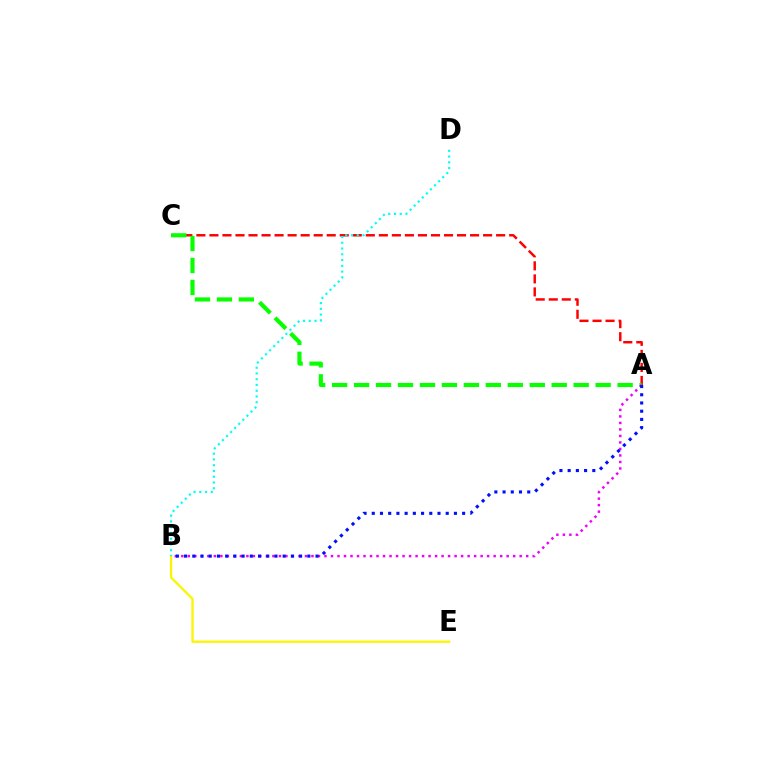{('A', 'C'): [{'color': '#ff0000', 'line_style': 'dashed', 'thickness': 1.77}, {'color': '#08ff00', 'line_style': 'dashed', 'thickness': 2.98}], ('B', 'E'): [{'color': '#fcf500', 'line_style': 'solid', 'thickness': 1.65}], ('A', 'B'): [{'color': '#ee00ff', 'line_style': 'dotted', 'thickness': 1.77}, {'color': '#0010ff', 'line_style': 'dotted', 'thickness': 2.23}], ('B', 'D'): [{'color': '#00fff6', 'line_style': 'dotted', 'thickness': 1.57}]}